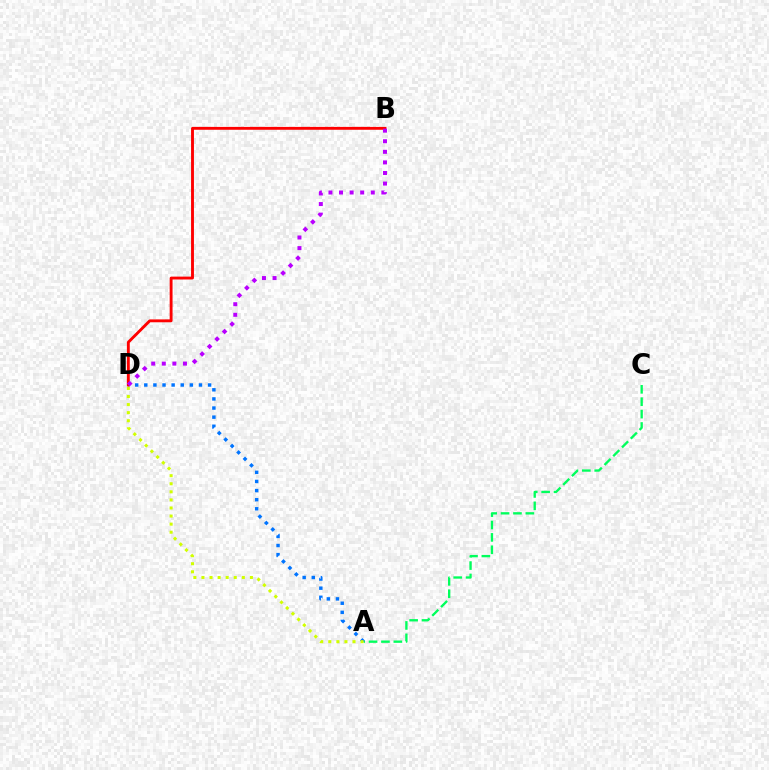{('A', 'C'): [{'color': '#00ff5c', 'line_style': 'dashed', 'thickness': 1.68}], ('A', 'D'): [{'color': '#0074ff', 'line_style': 'dotted', 'thickness': 2.48}, {'color': '#d1ff00', 'line_style': 'dotted', 'thickness': 2.19}], ('B', 'D'): [{'color': '#ff0000', 'line_style': 'solid', 'thickness': 2.07}, {'color': '#b900ff', 'line_style': 'dotted', 'thickness': 2.87}]}